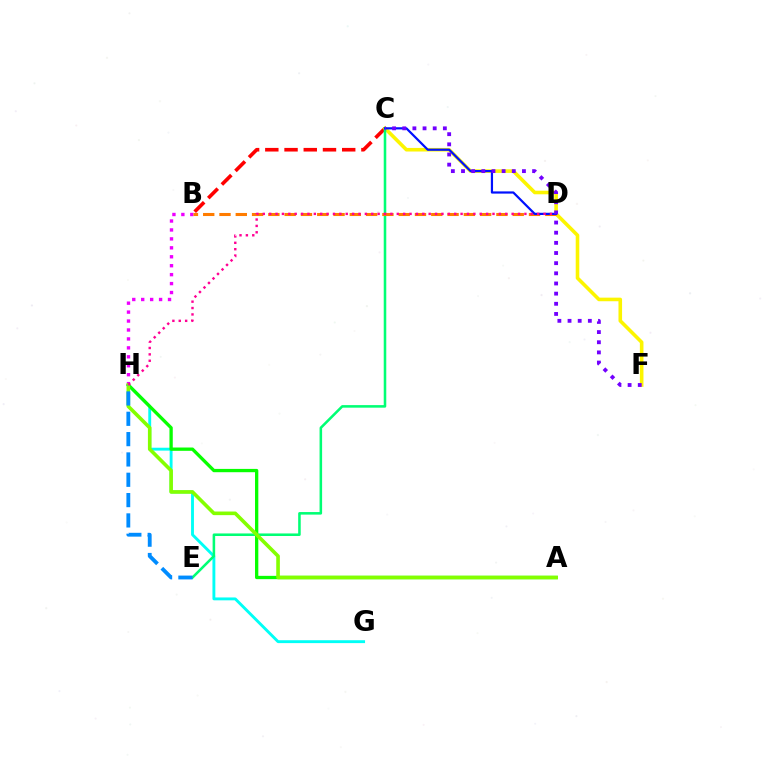{('G', 'H'): [{'color': '#00fff6', 'line_style': 'solid', 'thickness': 2.08}], ('A', 'H'): [{'color': '#08ff00', 'line_style': 'solid', 'thickness': 2.38}, {'color': '#84ff00', 'line_style': 'solid', 'thickness': 2.6}], ('B', 'C'): [{'color': '#ff0000', 'line_style': 'dashed', 'thickness': 2.61}], ('B', 'H'): [{'color': '#ee00ff', 'line_style': 'dotted', 'thickness': 2.43}], ('C', 'F'): [{'color': '#fcf500', 'line_style': 'solid', 'thickness': 2.58}, {'color': '#7200ff', 'line_style': 'dotted', 'thickness': 2.76}], ('C', 'E'): [{'color': '#00ff74', 'line_style': 'solid', 'thickness': 1.84}], ('B', 'D'): [{'color': '#ff7c00', 'line_style': 'dashed', 'thickness': 2.21}], ('E', 'H'): [{'color': '#008cff', 'line_style': 'dashed', 'thickness': 2.76}], ('C', 'D'): [{'color': '#0010ff', 'line_style': 'solid', 'thickness': 1.59}], ('D', 'H'): [{'color': '#ff0094', 'line_style': 'dotted', 'thickness': 1.73}]}